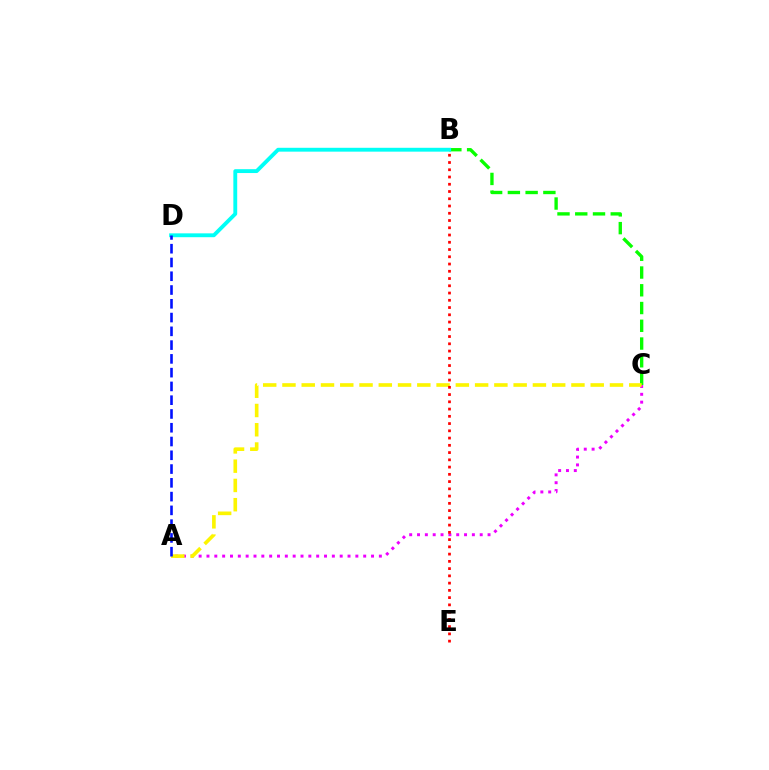{('A', 'C'): [{'color': '#ee00ff', 'line_style': 'dotted', 'thickness': 2.13}, {'color': '#fcf500', 'line_style': 'dashed', 'thickness': 2.62}], ('B', 'C'): [{'color': '#08ff00', 'line_style': 'dashed', 'thickness': 2.41}], ('B', 'D'): [{'color': '#00fff6', 'line_style': 'solid', 'thickness': 2.78}], ('B', 'E'): [{'color': '#ff0000', 'line_style': 'dotted', 'thickness': 1.97}], ('A', 'D'): [{'color': '#0010ff', 'line_style': 'dashed', 'thickness': 1.87}]}